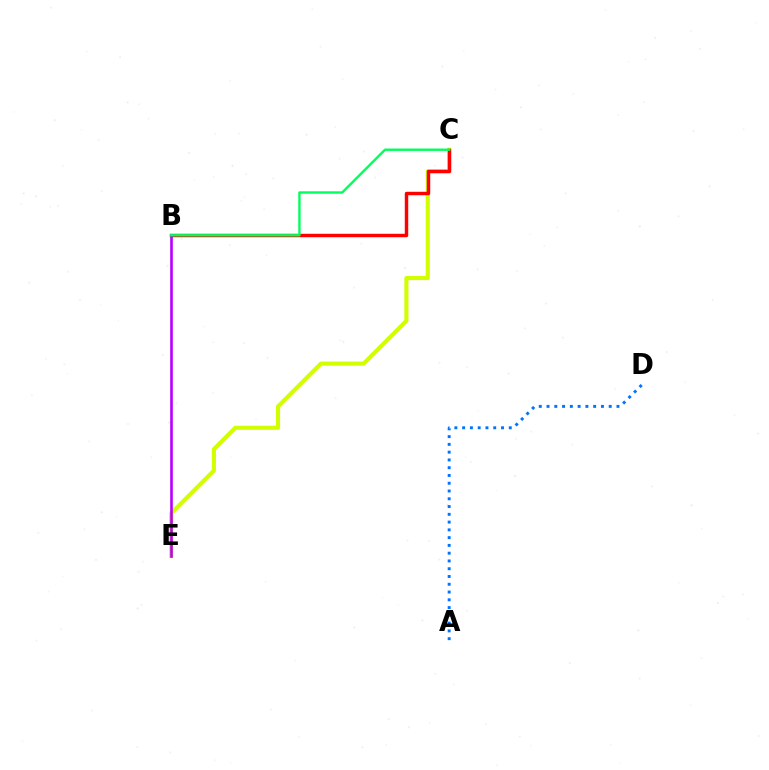{('C', 'E'): [{'color': '#d1ff00', 'line_style': 'solid', 'thickness': 2.97}], ('B', 'C'): [{'color': '#ff0000', 'line_style': 'solid', 'thickness': 2.48}, {'color': '#00ff5c', 'line_style': 'solid', 'thickness': 1.72}], ('A', 'D'): [{'color': '#0074ff', 'line_style': 'dotted', 'thickness': 2.11}], ('B', 'E'): [{'color': '#b900ff', 'line_style': 'solid', 'thickness': 1.88}]}